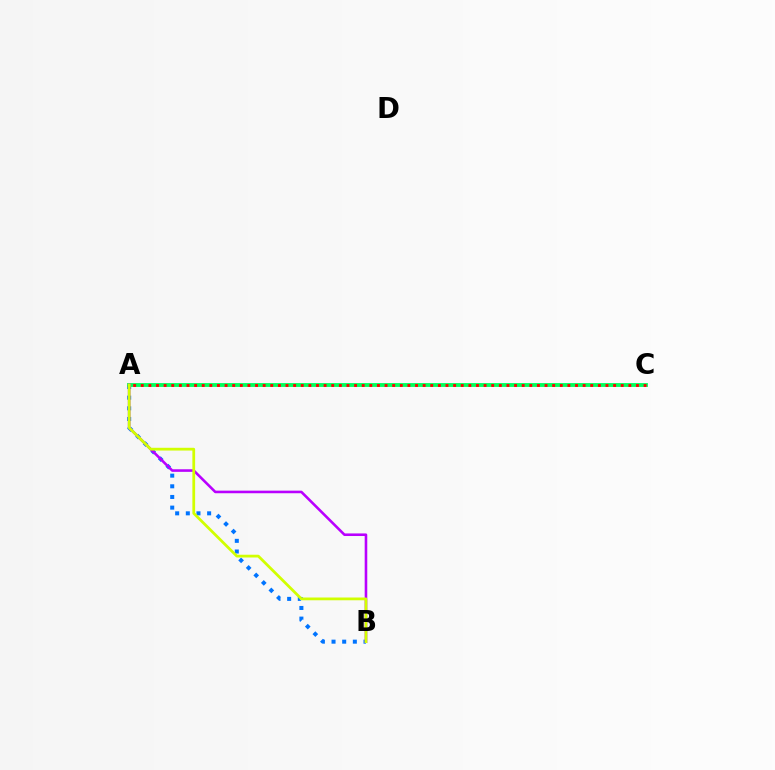{('A', 'B'): [{'color': '#0074ff', 'line_style': 'dotted', 'thickness': 2.9}, {'color': '#b900ff', 'line_style': 'solid', 'thickness': 1.86}, {'color': '#d1ff00', 'line_style': 'solid', 'thickness': 1.99}], ('A', 'C'): [{'color': '#00ff5c', 'line_style': 'solid', 'thickness': 2.77}, {'color': '#ff0000', 'line_style': 'dotted', 'thickness': 2.07}]}